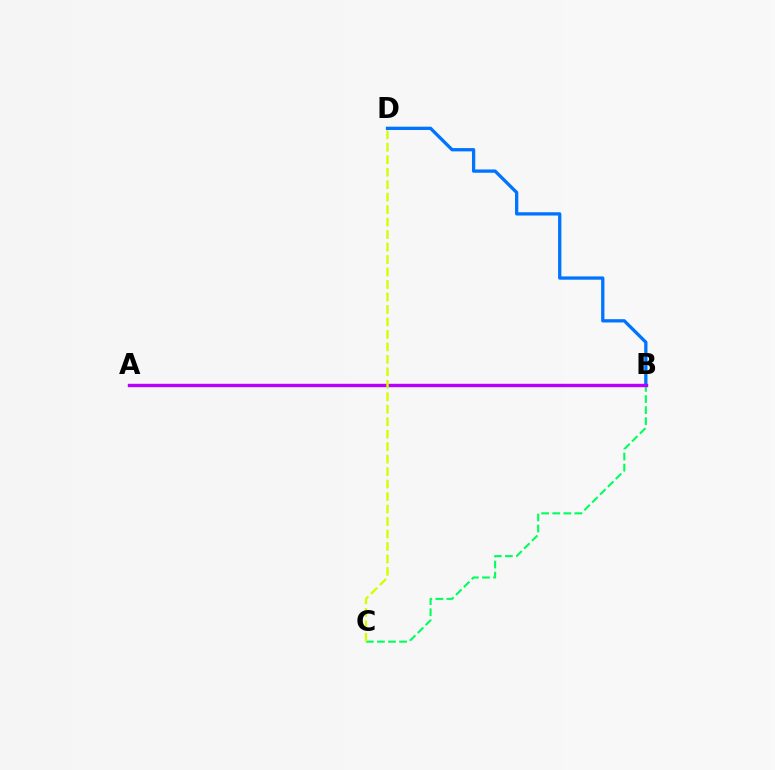{('B', 'C'): [{'color': '#00ff5c', 'line_style': 'dashed', 'thickness': 1.51}], ('A', 'B'): [{'color': '#ff0000', 'line_style': 'dotted', 'thickness': 1.91}, {'color': '#b900ff', 'line_style': 'solid', 'thickness': 2.44}], ('B', 'D'): [{'color': '#0074ff', 'line_style': 'solid', 'thickness': 2.37}], ('C', 'D'): [{'color': '#d1ff00', 'line_style': 'dashed', 'thickness': 1.69}]}